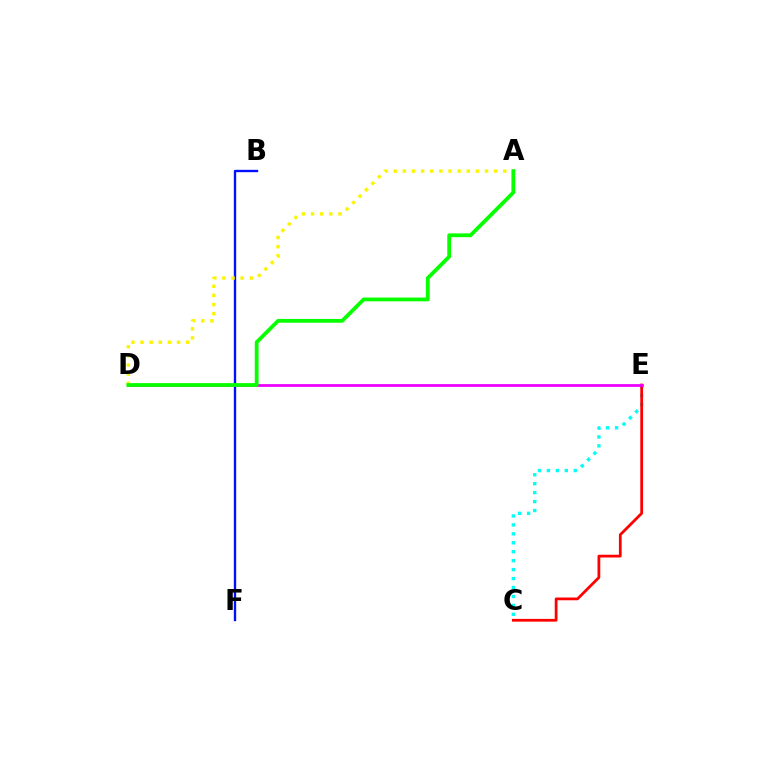{('C', 'E'): [{'color': '#00fff6', 'line_style': 'dotted', 'thickness': 2.43}, {'color': '#ff0000', 'line_style': 'solid', 'thickness': 1.99}], ('B', 'F'): [{'color': '#0010ff', 'line_style': 'solid', 'thickness': 1.69}], ('A', 'D'): [{'color': '#fcf500', 'line_style': 'dotted', 'thickness': 2.48}, {'color': '#08ff00', 'line_style': 'solid', 'thickness': 2.73}], ('D', 'E'): [{'color': '#ee00ff', 'line_style': 'solid', 'thickness': 1.98}]}